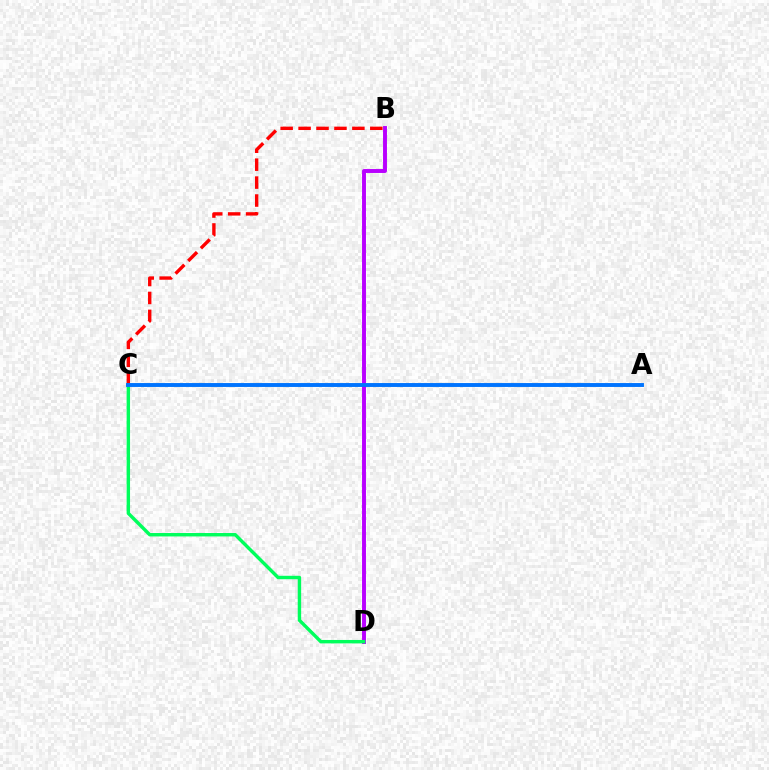{('B', 'D'): [{'color': '#b900ff', 'line_style': 'solid', 'thickness': 2.82}], ('C', 'D'): [{'color': '#00ff5c', 'line_style': 'solid', 'thickness': 2.46}], ('A', 'C'): [{'color': '#d1ff00', 'line_style': 'solid', 'thickness': 1.55}, {'color': '#0074ff', 'line_style': 'solid', 'thickness': 2.81}], ('B', 'C'): [{'color': '#ff0000', 'line_style': 'dashed', 'thickness': 2.44}]}